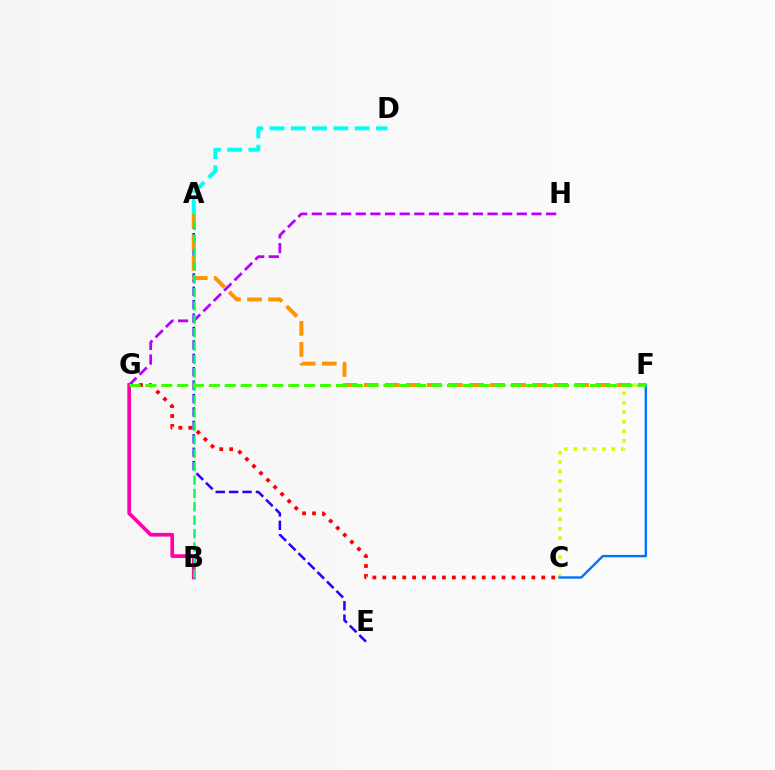{('A', 'E'): [{'color': '#2500ff', 'line_style': 'dashed', 'thickness': 1.82}], ('C', 'G'): [{'color': '#ff0000', 'line_style': 'dotted', 'thickness': 2.7}], ('C', 'F'): [{'color': '#d1ff00', 'line_style': 'dotted', 'thickness': 2.58}, {'color': '#0074ff', 'line_style': 'solid', 'thickness': 1.73}], ('G', 'H'): [{'color': '#b900ff', 'line_style': 'dashed', 'thickness': 1.99}], ('A', 'D'): [{'color': '#00fff6', 'line_style': 'dashed', 'thickness': 2.89}], ('B', 'G'): [{'color': '#ff00ac', 'line_style': 'solid', 'thickness': 2.65}], ('A', 'F'): [{'color': '#ff9400', 'line_style': 'dashed', 'thickness': 2.86}], ('A', 'B'): [{'color': '#00ff5c', 'line_style': 'dashed', 'thickness': 1.82}], ('F', 'G'): [{'color': '#3dff00', 'line_style': 'dashed', 'thickness': 2.16}]}